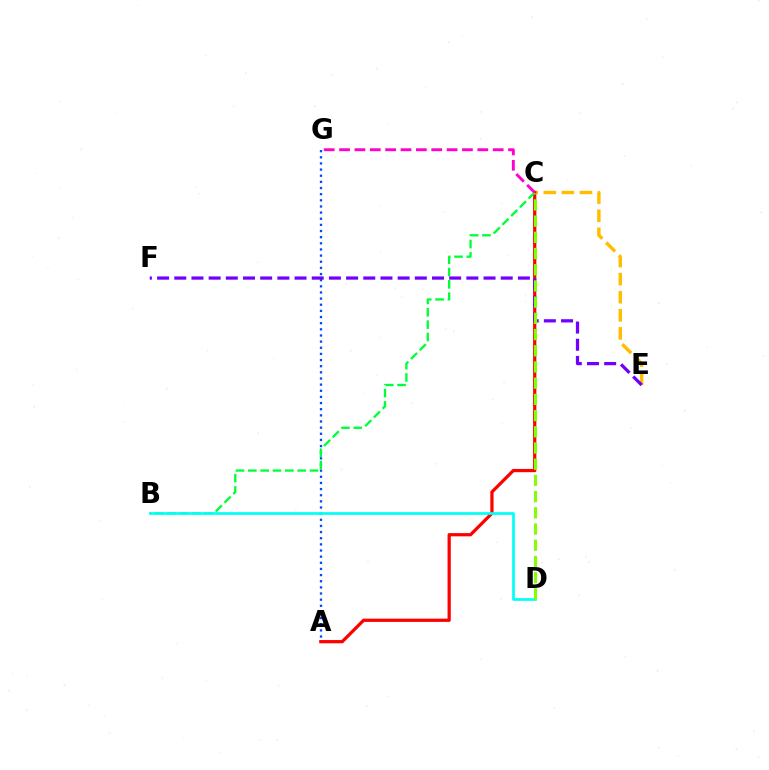{('A', 'G'): [{'color': '#004bff', 'line_style': 'dotted', 'thickness': 1.67}], ('C', 'E'): [{'color': '#ffbd00', 'line_style': 'dashed', 'thickness': 2.45}], ('A', 'C'): [{'color': '#ff0000', 'line_style': 'solid', 'thickness': 2.33}], ('B', 'C'): [{'color': '#00ff39', 'line_style': 'dashed', 'thickness': 1.68}], ('E', 'F'): [{'color': '#7200ff', 'line_style': 'dashed', 'thickness': 2.33}], ('B', 'D'): [{'color': '#00fff6', 'line_style': 'solid', 'thickness': 1.95}], ('C', 'G'): [{'color': '#ff00cf', 'line_style': 'dashed', 'thickness': 2.09}], ('C', 'D'): [{'color': '#84ff00', 'line_style': 'dashed', 'thickness': 2.2}]}